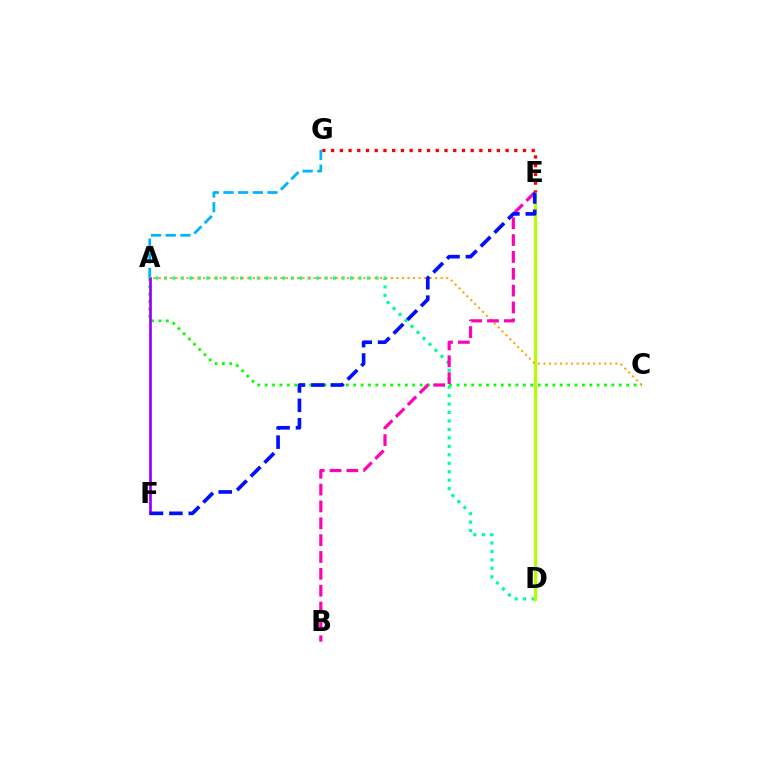{('A', 'C'): [{'color': '#08ff00', 'line_style': 'dotted', 'thickness': 2.0}, {'color': '#ffa500', 'line_style': 'dotted', 'thickness': 1.5}], ('A', 'D'): [{'color': '#00ff9d', 'line_style': 'dotted', 'thickness': 2.3}], ('A', 'F'): [{'color': '#9b00ff', 'line_style': 'solid', 'thickness': 1.96}], ('E', 'G'): [{'color': '#ff0000', 'line_style': 'dotted', 'thickness': 2.37}], ('A', 'G'): [{'color': '#00b5ff', 'line_style': 'dashed', 'thickness': 1.99}], ('D', 'E'): [{'color': '#b3ff00', 'line_style': 'solid', 'thickness': 2.28}], ('B', 'E'): [{'color': '#ff00bd', 'line_style': 'dashed', 'thickness': 2.29}], ('E', 'F'): [{'color': '#0010ff', 'line_style': 'dashed', 'thickness': 2.63}]}